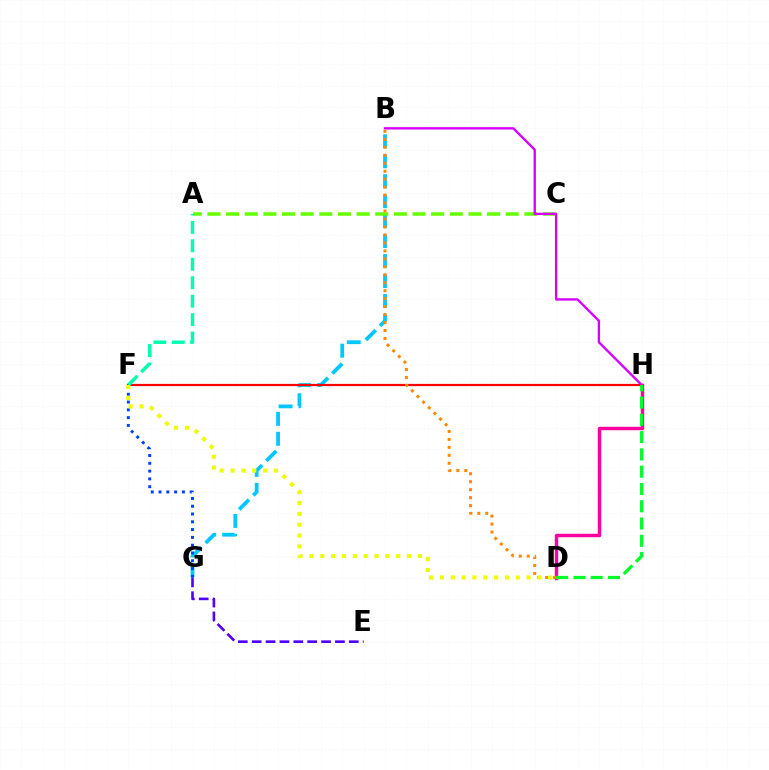{('B', 'G'): [{'color': '#00c7ff', 'line_style': 'dashed', 'thickness': 2.71}], ('E', 'G'): [{'color': '#4f00ff', 'line_style': 'dashed', 'thickness': 1.88}], ('A', 'C'): [{'color': '#66ff00', 'line_style': 'dashed', 'thickness': 2.53}], ('F', 'H'): [{'color': '#ff0000', 'line_style': 'solid', 'thickness': 1.59}], ('B', 'H'): [{'color': '#d600ff', 'line_style': 'solid', 'thickness': 1.7}], ('D', 'H'): [{'color': '#ff00a0', 'line_style': 'solid', 'thickness': 2.48}, {'color': '#00ff27', 'line_style': 'dashed', 'thickness': 2.35}], ('A', 'F'): [{'color': '#00ffaf', 'line_style': 'dashed', 'thickness': 2.5}], ('F', 'G'): [{'color': '#003fff', 'line_style': 'dotted', 'thickness': 2.12}], ('B', 'D'): [{'color': '#ff8800', 'line_style': 'dotted', 'thickness': 2.16}], ('D', 'F'): [{'color': '#eeff00', 'line_style': 'dotted', 'thickness': 2.95}]}